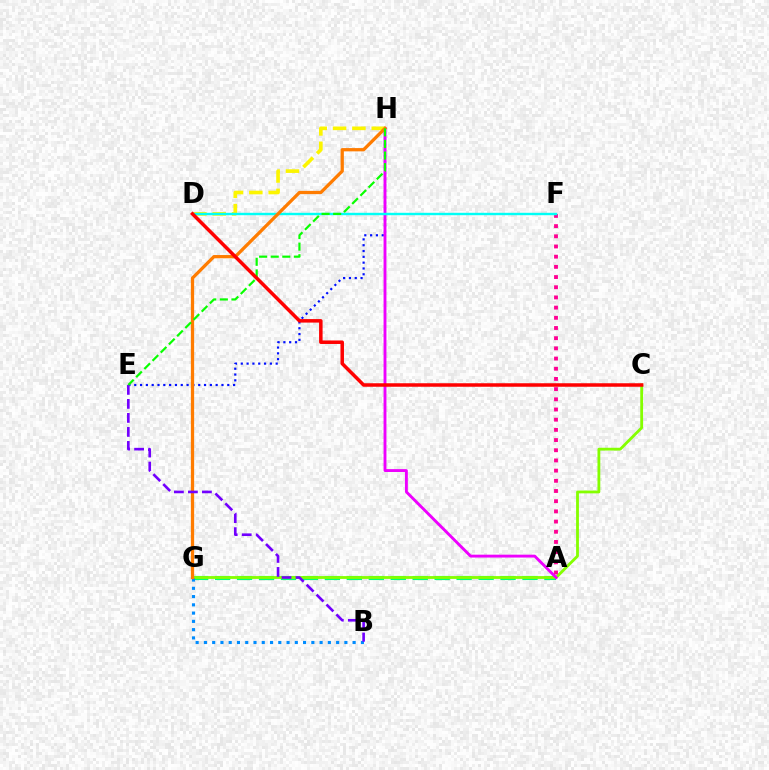{('A', 'G'): [{'color': '#00ff74', 'line_style': 'dashed', 'thickness': 2.98}], ('C', 'G'): [{'color': '#84ff00', 'line_style': 'solid', 'thickness': 2.03}], ('B', 'G'): [{'color': '#008cff', 'line_style': 'dotted', 'thickness': 2.24}], ('E', 'H'): [{'color': '#0010ff', 'line_style': 'dotted', 'thickness': 1.58}, {'color': '#08ff00', 'line_style': 'dashed', 'thickness': 1.57}], ('A', 'H'): [{'color': '#ee00ff', 'line_style': 'solid', 'thickness': 2.07}], ('A', 'F'): [{'color': '#ff0094', 'line_style': 'dotted', 'thickness': 2.77}], ('D', 'H'): [{'color': '#fcf500', 'line_style': 'dashed', 'thickness': 2.63}], ('D', 'F'): [{'color': '#00fff6', 'line_style': 'solid', 'thickness': 1.74}], ('G', 'H'): [{'color': '#ff7c00', 'line_style': 'solid', 'thickness': 2.35}], ('B', 'E'): [{'color': '#7200ff', 'line_style': 'dashed', 'thickness': 1.9}], ('C', 'D'): [{'color': '#ff0000', 'line_style': 'solid', 'thickness': 2.52}]}